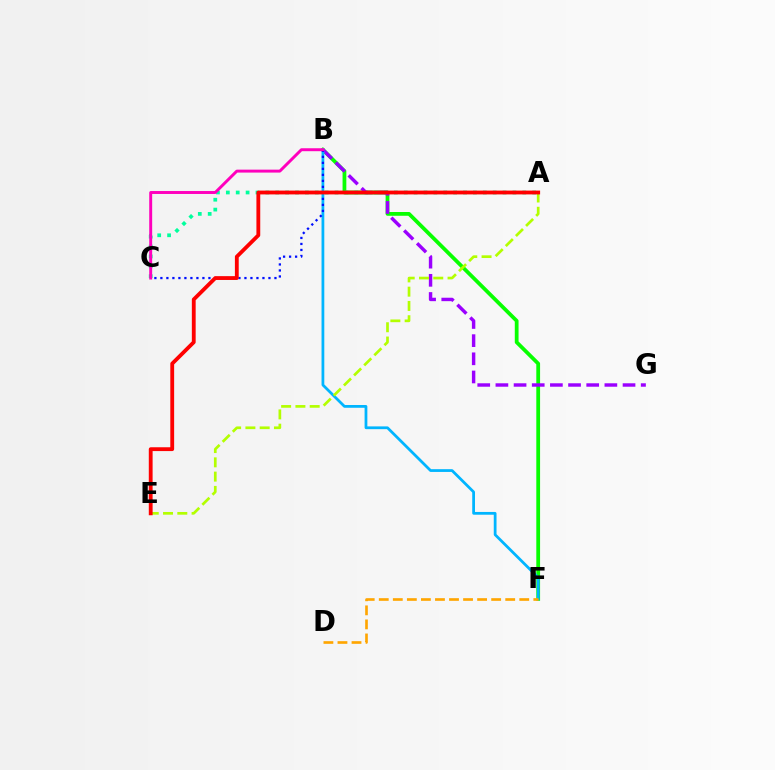{('B', 'F'): [{'color': '#08ff00', 'line_style': 'solid', 'thickness': 2.71}, {'color': '#00b5ff', 'line_style': 'solid', 'thickness': 1.99}], ('A', 'C'): [{'color': '#00ff9d', 'line_style': 'dotted', 'thickness': 2.69}], ('B', 'G'): [{'color': '#9b00ff', 'line_style': 'dashed', 'thickness': 2.47}], ('B', 'C'): [{'color': '#0010ff', 'line_style': 'dotted', 'thickness': 1.63}, {'color': '#ff00bd', 'line_style': 'solid', 'thickness': 2.12}], ('A', 'E'): [{'color': '#b3ff00', 'line_style': 'dashed', 'thickness': 1.94}, {'color': '#ff0000', 'line_style': 'solid', 'thickness': 2.75}], ('D', 'F'): [{'color': '#ffa500', 'line_style': 'dashed', 'thickness': 1.91}]}